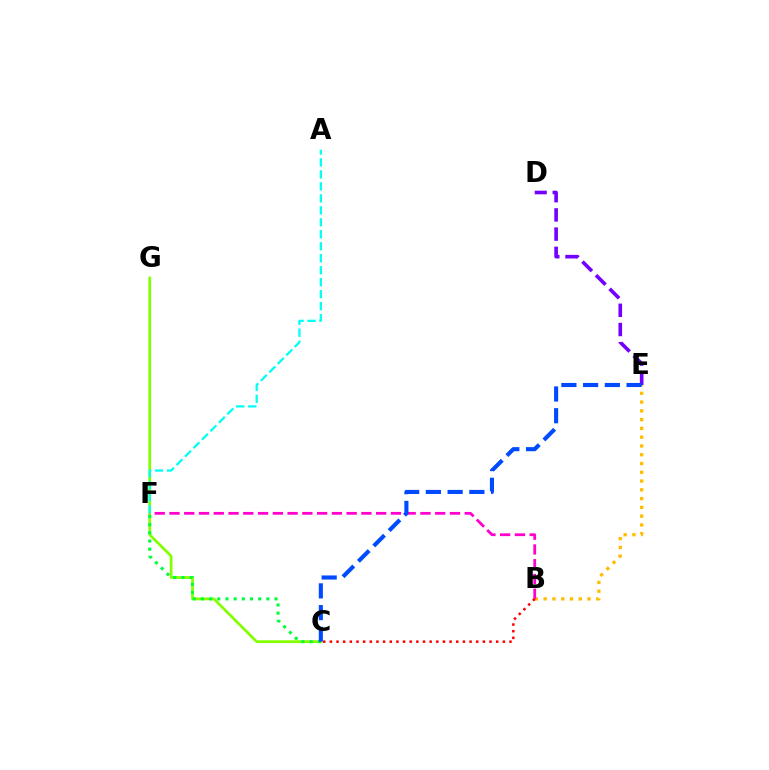{('C', 'G'): [{'color': '#84ff00', 'line_style': 'solid', 'thickness': 1.98}], ('B', 'E'): [{'color': '#ffbd00', 'line_style': 'dotted', 'thickness': 2.38}], ('B', 'F'): [{'color': '#ff00cf', 'line_style': 'dashed', 'thickness': 2.01}], ('C', 'F'): [{'color': '#00ff39', 'line_style': 'dotted', 'thickness': 2.22}], ('D', 'E'): [{'color': '#7200ff', 'line_style': 'dashed', 'thickness': 2.61}], ('B', 'C'): [{'color': '#ff0000', 'line_style': 'dotted', 'thickness': 1.81}], ('C', 'E'): [{'color': '#004bff', 'line_style': 'dashed', 'thickness': 2.95}], ('A', 'F'): [{'color': '#00fff6', 'line_style': 'dashed', 'thickness': 1.63}]}